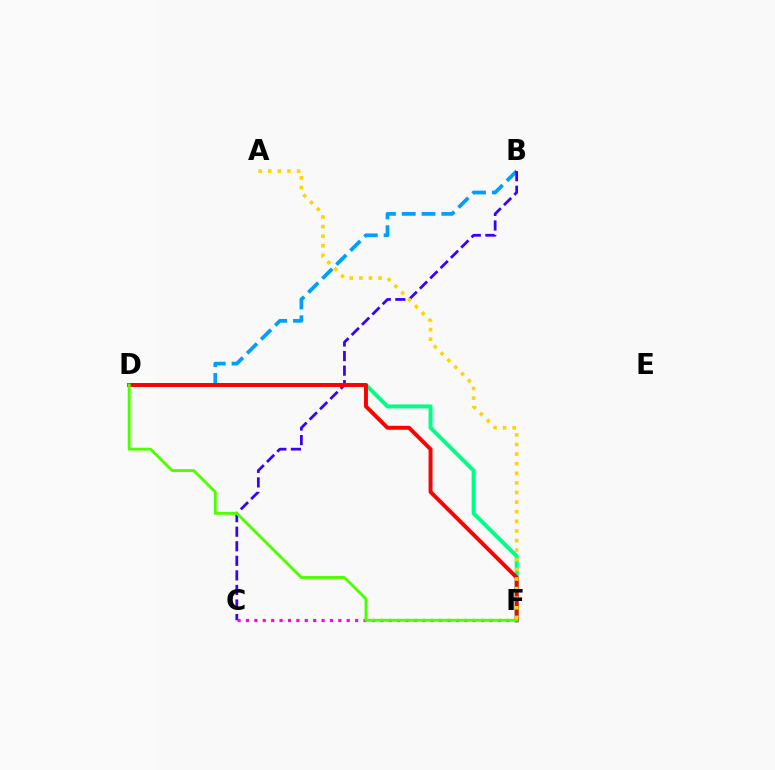{('B', 'D'): [{'color': '#009eff', 'line_style': 'dashed', 'thickness': 2.69}], ('B', 'C'): [{'color': '#3700ff', 'line_style': 'dashed', 'thickness': 1.98}], ('D', 'F'): [{'color': '#00ff86', 'line_style': 'solid', 'thickness': 2.87}, {'color': '#ff0000', 'line_style': 'solid', 'thickness': 2.84}, {'color': '#4fff00', 'line_style': 'solid', 'thickness': 2.09}], ('C', 'F'): [{'color': '#ff00ed', 'line_style': 'dotted', 'thickness': 2.28}], ('A', 'F'): [{'color': '#ffd500', 'line_style': 'dotted', 'thickness': 2.61}]}